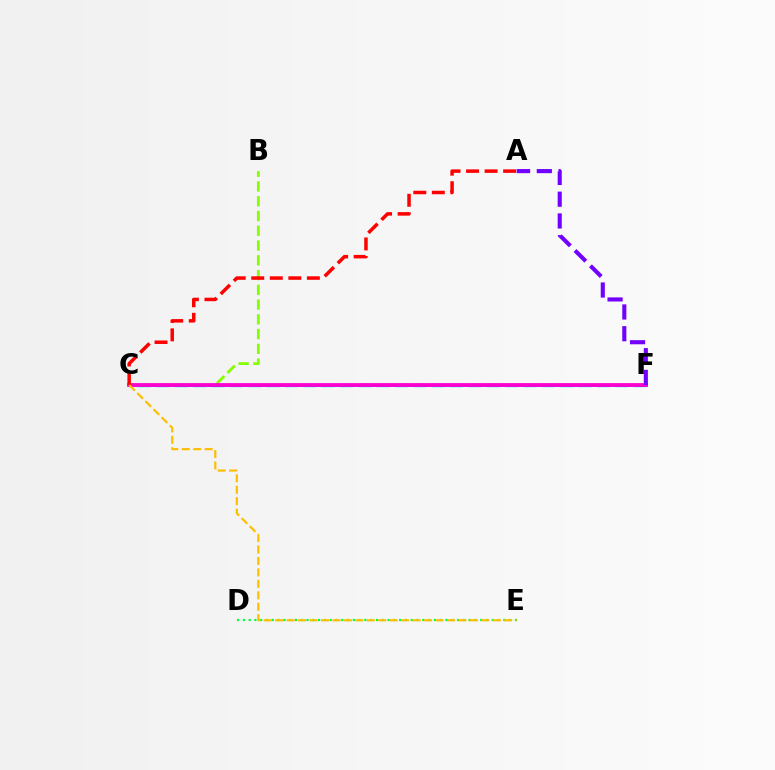{('B', 'C'): [{'color': '#84ff00', 'line_style': 'dashed', 'thickness': 2.01}], ('D', 'E'): [{'color': '#00ff39', 'line_style': 'dotted', 'thickness': 1.57}], ('C', 'F'): [{'color': '#00fff6', 'line_style': 'dashed', 'thickness': 2.49}, {'color': '#004bff', 'line_style': 'solid', 'thickness': 1.88}, {'color': '#ff00cf', 'line_style': 'solid', 'thickness': 2.72}], ('A', 'C'): [{'color': '#ff0000', 'line_style': 'dashed', 'thickness': 2.52}], ('A', 'F'): [{'color': '#7200ff', 'line_style': 'dashed', 'thickness': 2.95}], ('C', 'E'): [{'color': '#ffbd00', 'line_style': 'dashed', 'thickness': 1.56}]}